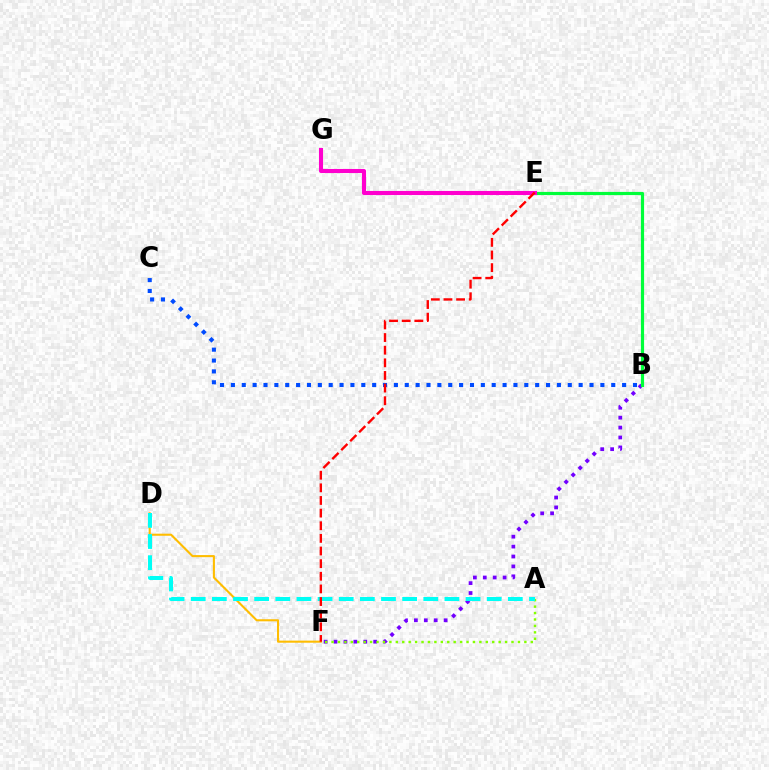{('B', 'F'): [{'color': '#7200ff', 'line_style': 'dotted', 'thickness': 2.69}], ('A', 'F'): [{'color': '#84ff00', 'line_style': 'dotted', 'thickness': 1.75}], ('D', 'F'): [{'color': '#ffbd00', 'line_style': 'solid', 'thickness': 1.5}], ('B', 'C'): [{'color': '#004bff', 'line_style': 'dotted', 'thickness': 2.95}], ('B', 'E'): [{'color': '#00ff39', 'line_style': 'solid', 'thickness': 2.28}], ('A', 'D'): [{'color': '#00fff6', 'line_style': 'dashed', 'thickness': 2.87}], ('E', 'G'): [{'color': '#ff00cf', 'line_style': 'solid', 'thickness': 2.93}], ('E', 'F'): [{'color': '#ff0000', 'line_style': 'dashed', 'thickness': 1.72}]}